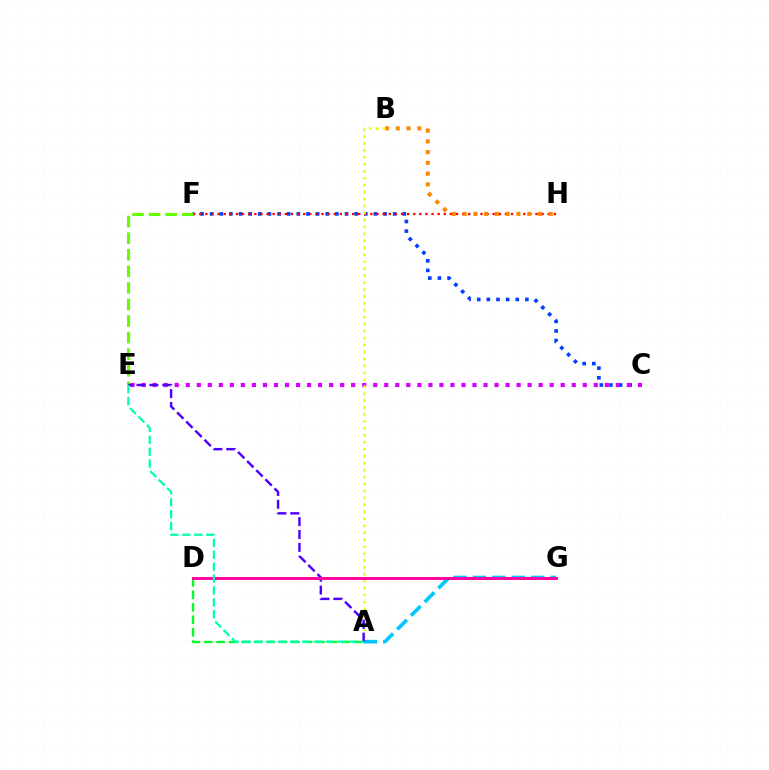{('A', 'G'): [{'color': '#00c7ff', 'line_style': 'dashed', 'thickness': 2.63}], ('C', 'F'): [{'color': '#003fff', 'line_style': 'dotted', 'thickness': 2.62}], ('F', 'H'): [{'color': '#ff0000', 'line_style': 'dotted', 'thickness': 1.66}], ('C', 'E'): [{'color': '#d600ff', 'line_style': 'dotted', 'thickness': 3.0}], ('E', 'F'): [{'color': '#66ff00', 'line_style': 'dashed', 'thickness': 2.25}], ('A', 'D'): [{'color': '#00ff27', 'line_style': 'dashed', 'thickness': 1.69}], ('B', 'H'): [{'color': '#ff8800', 'line_style': 'dotted', 'thickness': 2.92}], ('A', 'B'): [{'color': '#eeff00', 'line_style': 'dotted', 'thickness': 1.89}], ('A', 'E'): [{'color': '#4f00ff', 'line_style': 'dashed', 'thickness': 1.75}, {'color': '#00ffaf', 'line_style': 'dashed', 'thickness': 1.62}], ('D', 'G'): [{'color': '#ff00a0', 'line_style': 'solid', 'thickness': 2.11}]}